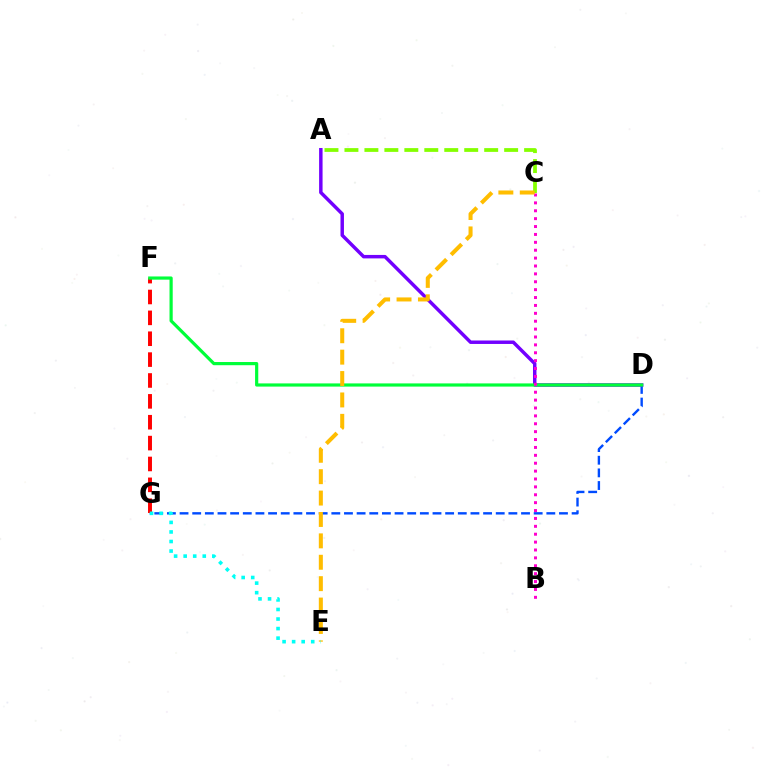{('D', 'G'): [{'color': '#004bff', 'line_style': 'dashed', 'thickness': 1.72}], ('A', 'D'): [{'color': '#7200ff', 'line_style': 'solid', 'thickness': 2.49}], ('F', 'G'): [{'color': '#ff0000', 'line_style': 'dashed', 'thickness': 2.84}], ('D', 'F'): [{'color': '#00ff39', 'line_style': 'solid', 'thickness': 2.3}], ('B', 'C'): [{'color': '#ff00cf', 'line_style': 'dotted', 'thickness': 2.14}], ('A', 'C'): [{'color': '#84ff00', 'line_style': 'dashed', 'thickness': 2.71}], ('C', 'E'): [{'color': '#ffbd00', 'line_style': 'dashed', 'thickness': 2.91}], ('E', 'G'): [{'color': '#00fff6', 'line_style': 'dotted', 'thickness': 2.6}]}